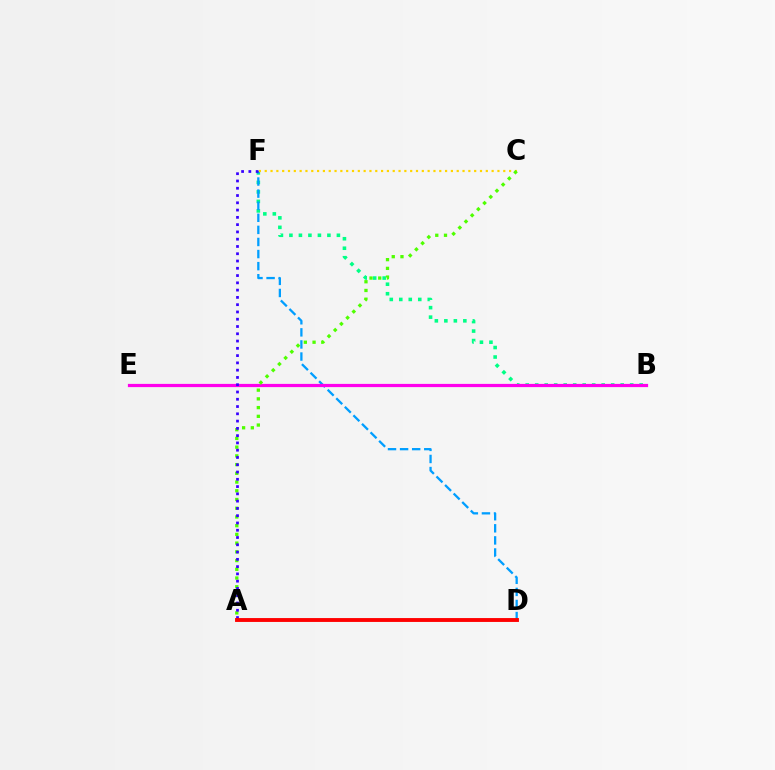{('B', 'F'): [{'color': '#00ff86', 'line_style': 'dotted', 'thickness': 2.58}], ('D', 'F'): [{'color': '#009eff', 'line_style': 'dashed', 'thickness': 1.64}], ('C', 'F'): [{'color': '#ffd500', 'line_style': 'dotted', 'thickness': 1.58}], ('B', 'E'): [{'color': '#ff00ed', 'line_style': 'solid', 'thickness': 2.32}], ('A', 'C'): [{'color': '#4fff00', 'line_style': 'dotted', 'thickness': 2.37}], ('A', 'F'): [{'color': '#3700ff', 'line_style': 'dotted', 'thickness': 1.98}], ('A', 'D'): [{'color': '#ff0000', 'line_style': 'solid', 'thickness': 2.79}]}